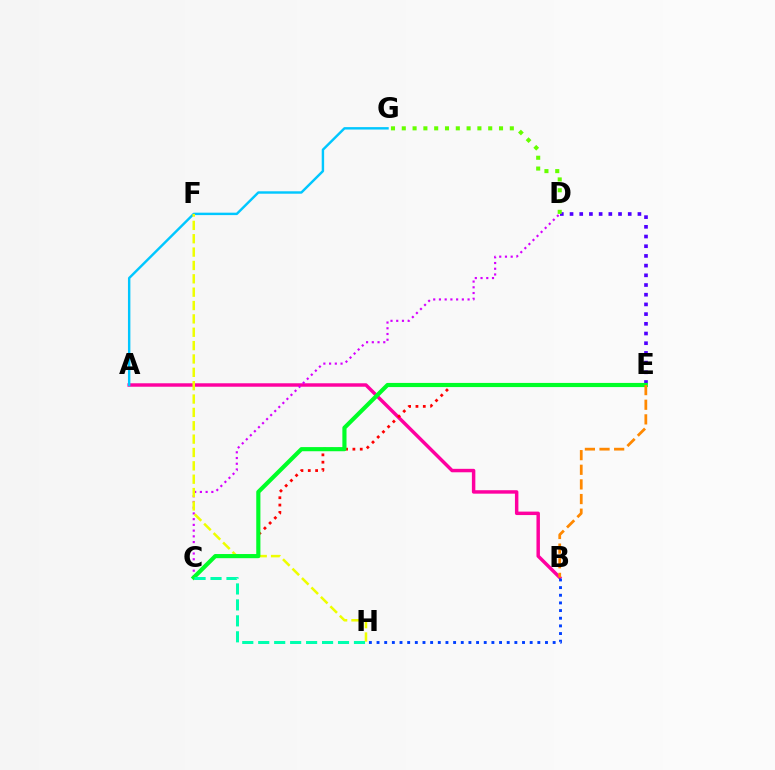{('A', 'B'): [{'color': '#ff00a0', 'line_style': 'solid', 'thickness': 2.49}], ('C', 'E'): [{'color': '#ff0000', 'line_style': 'dotted', 'thickness': 1.99}, {'color': '#00ff27', 'line_style': 'solid', 'thickness': 2.98}], ('D', 'E'): [{'color': '#4f00ff', 'line_style': 'dotted', 'thickness': 2.64}], ('C', 'D'): [{'color': '#d600ff', 'line_style': 'dotted', 'thickness': 1.56}], ('A', 'G'): [{'color': '#00c7ff', 'line_style': 'solid', 'thickness': 1.74}], ('D', 'G'): [{'color': '#66ff00', 'line_style': 'dotted', 'thickness': 2.94}], ('F', 'H'): [{'color': '#eeff00', 'line_style': 'dashed', 'thickness': 1.81}], ('B', 'E'): [{'color': '#ff8800', 'line_style': 'dashed', 'thickness': 1.99}], ('C', 'H'): [{'color': '#00ffaf', 'line_style': 'dashed', 'thickness': 2.17}], ('B', 'H'): [{'color': '#003fff', 'line_style': 'dotted', 'thickness': 2.08}]}